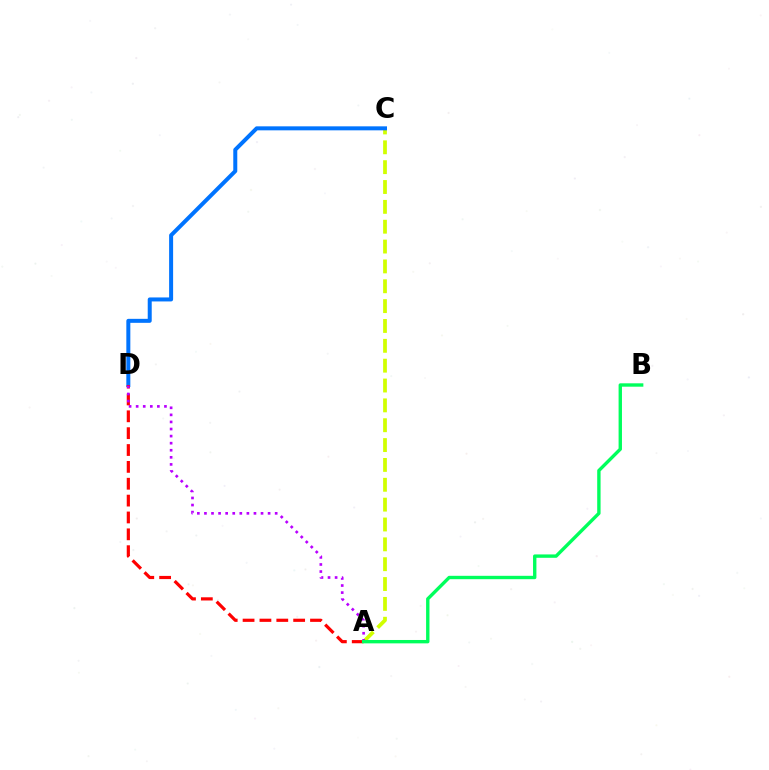{('A', 'C'): [{'color': '#d1ff00', 'line_style': 'dashed', 'thickness': 2.7}], ('C', 'D'): [{'color': '#0074ff', 'line_style': 'solid', 'thickness': 2.88}], ('A', 'D'): [{'color': '#ff0000', 'line_style': 'dashed', 'thickness': 2.29}, {'color': '#b900ff', 'line_style': 'dotted', 'thickness': 1.92}], ('A', 'B'): [{'color': '#00ff5c', 'line_style': 'solid', 'thickness': 2.43}]}